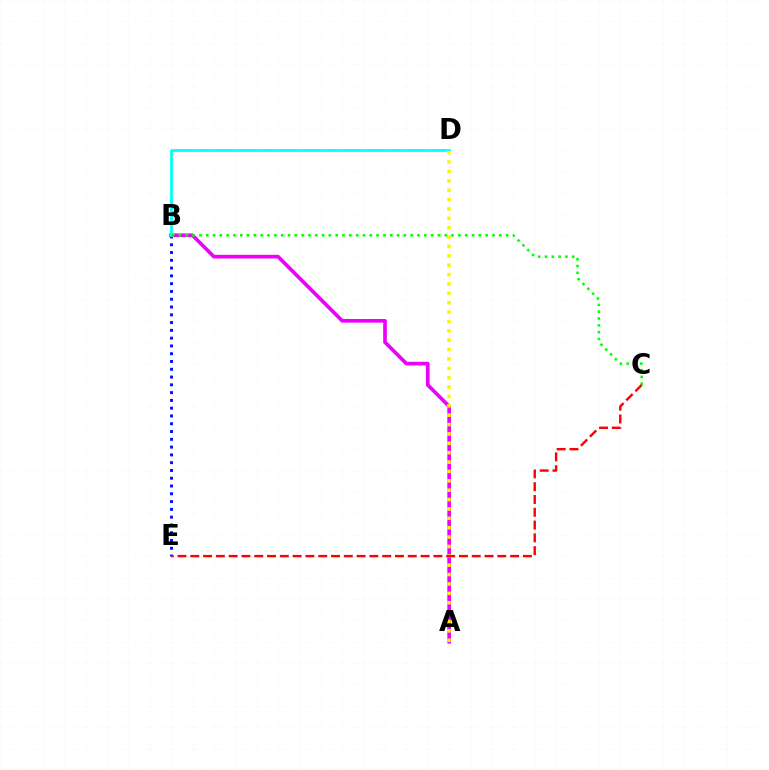{('B', 'E'): [{'color': '#0010ff', 'line_style': 'dotted', 'thickness': 2.11}], ('A', 'B'): [{'color': '#ee00ff', 'line_style': 'solid', 'thickness': 2.64}], ('B', 'D'): [{'color': '#00fff6', 'line_style': 'solid', 'thickness': 1.96}], ('A', 'D'): [{'color': '#fcf500', 'line_style': 'dotted', 'thickness': 2.55}], ('B', 'C'): [{'color': '#08ff00', 'line_style': 'dotted', 'thickness': 1.85}], ('C', 'E'): [{'color': '#ff0000', 'line_style': 'dashed', 'thickness': 1.74}]}